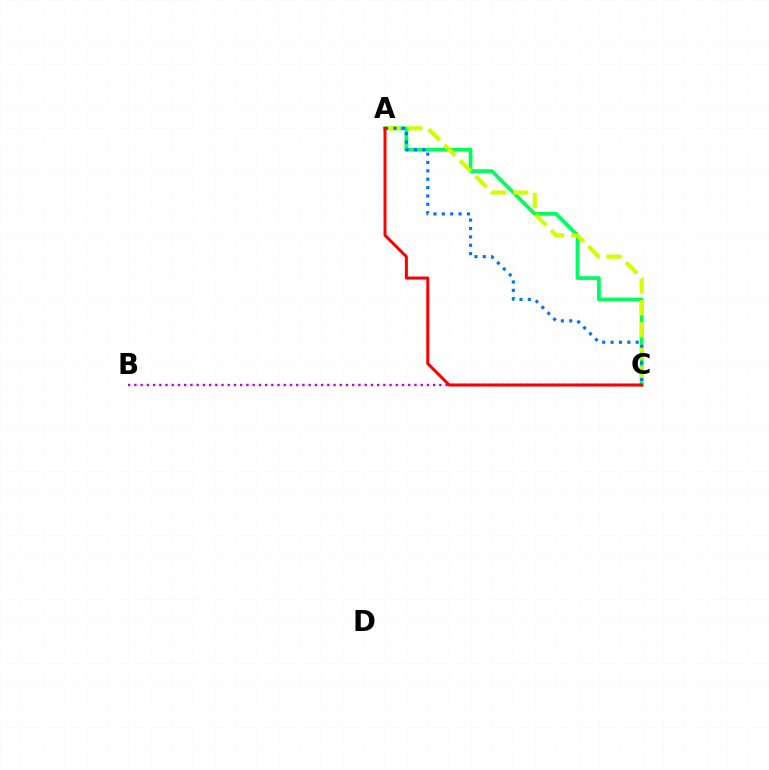{('A', 'C'): [{'color': '#00ff5c', 'line_style': 'solid', 'thickness': 2.7}, {'color': '#d1ff00', 'line_style': 'dashed', 'thickness': 3.0}, {'color': '#0074ff', 'line_style': 'dotted', 'thickness': 2.27}, {'color': '#ff0000', 'line_style': 'solid', 'thickness': 2.16}], ('B', 'C'): [{'color': '#b900ff', 'line_style': 'dotted', 'thickness': 1.69}]}